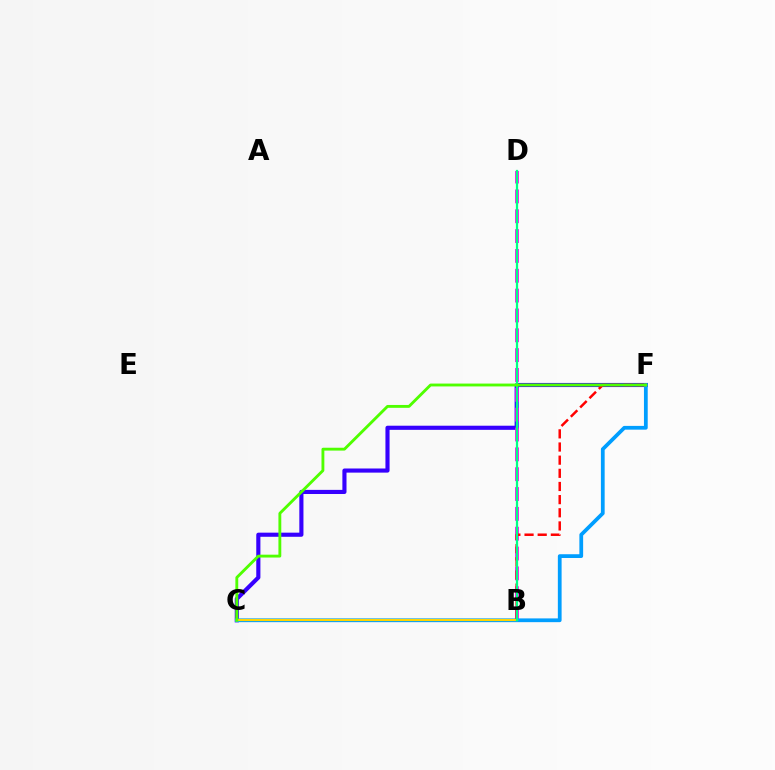{('C', 'F'): [{'color': '#3700ff', 'line_style': 'solid', 'thickness': 2.97}, {'color': '#009eff', 'line_style': 'solid', 'thickness': 2.71}, {'color': '#4fff00', 'line_style': 'solid', 'thickness': 2.06}], ('B', 'D'): [{'color': '#ff00ed', 'line_style': 'dashed', 'thickness': 2.7}, {'color': '#00ff86', 'line_style': 'solid', 'thickness': 1.62}], ('B', 'F'): [{'color': '#ff0000', 'line_style': 'dashed', 'thickness': 1.79}], ('B', 'C'): [{'color': '#ffd500', 'line_style': 'solid', 'thickness': 1.59}]}